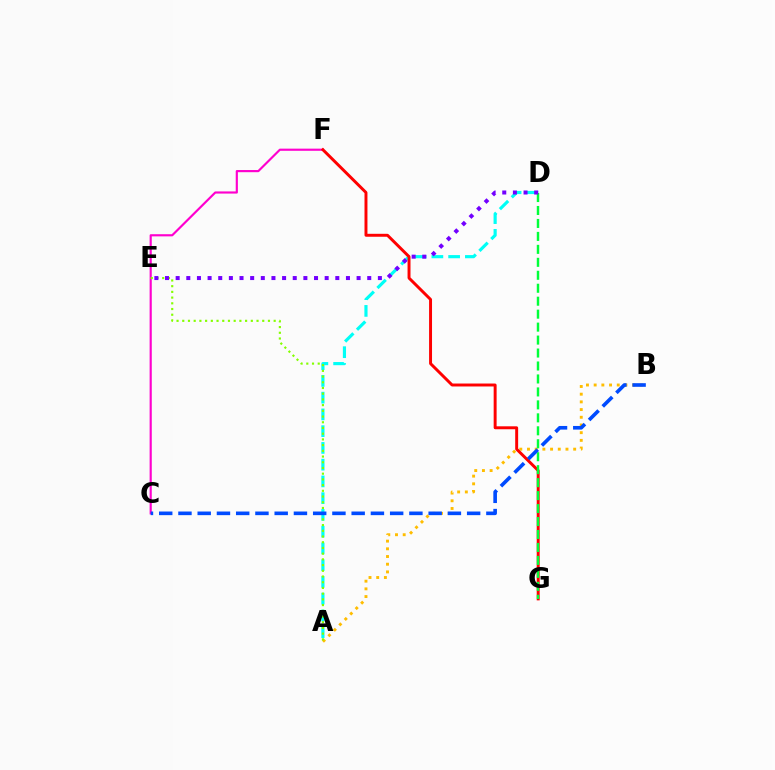{('A', 'B'): [{'color': '#ffbd00', 'line_style': 'dotted', 'thickness': 2.09}], ('C', 'F'): [{'color': '#ff00cf', 'line_style': 'solid', 'thickness': 1.56}], ('A', 'D'): [{'color': '#00fff6', 'line_style': 'dashed', 'thickness': 2.28}], ('F', 'G'): [{'color': '#ff0000', 'line_style': 'solid', 'thickness': 2.12}], ('D', 'G'): [{'color': '#00ff39', 'line_style': 'dashed', 'thickness': 1.76}], ('A', 'E'): [{'color': '#84ff00', 'line_style': 'dotted', 'thickness': 1.55}], ('D', 'E'): [{'color': '#7200ff', 'line_style': 'dotted', 'thickness': 2.89}], ('B', 'C'): [{'color': '#004bff', 'line_style': 'dashed', 'thickness': 2.61}]}